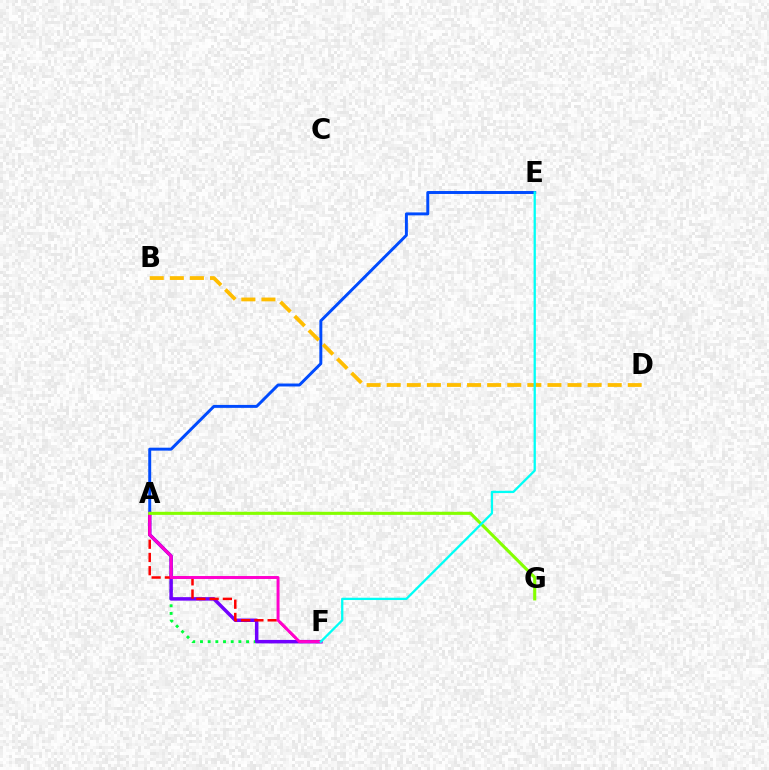{('A', 'E'): [{'color': '#004bff', 'line_style': 'solid', 'thickness': 2.12}], ('B', 'D'): [{'color': '#ffbd00', 'line_style': 'dashed', 'thickness': 2.73}], ('A', 'F'): [{'color': '#00ff39', 'line_style': 'dotted', 'thickness': 2.09}, {'color': '#7200ff', 'line_style': 'solid', 'thickness': 2.51}, {'color': '#ff0000', 'line_style': 'dashed', 'thickness': 1.8}, {'color': '#ff00cf', 'line_style': 'solid', 'thickness': 2.12}], ('A', 'G'): [{'color': '#84ff00', 'line_style': 'solid', 'thickness': 2.23}], ('E', 'F'): [{'color': '#00fff6', 'line_style': 'solid', 'thickness': 1.65}]}